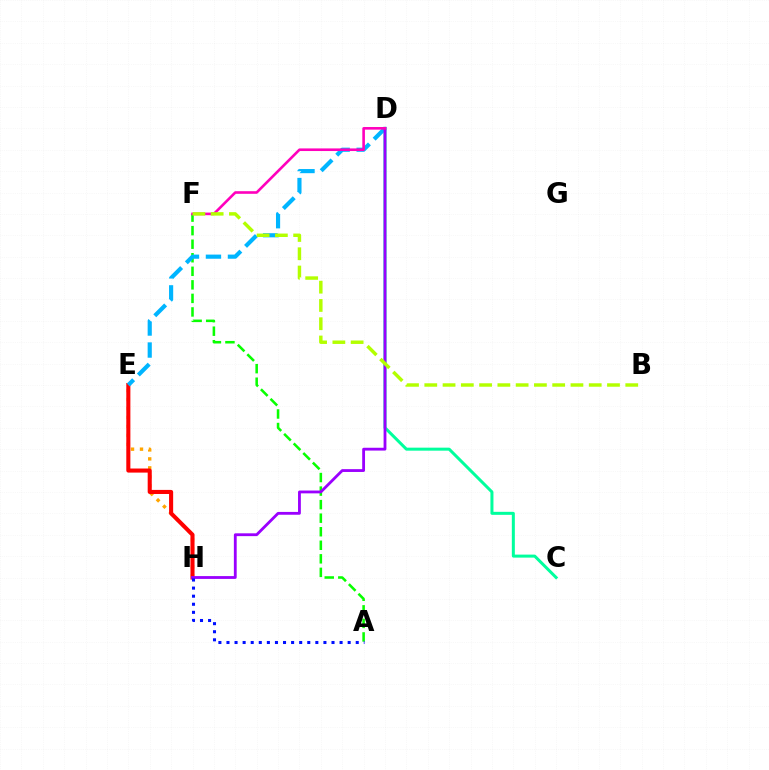{('E', 'H'): [{'color': '#ffa500', 'line_style': 'dotted', 'thickness': 2.44}, {'color': '#ff0000', 'line_style': 'solid', 'thickness': 2.94}], ('C', 'D'): [{'color': '#00ff9d', 'line_style': 'solid', 'thickness': 2.17}], ('A', 'F'): [{'color': '#08ff00', 'line_style': 'dashed', 'thickness': 1.84}], ('D', 'E'): [{'color': '#00b5ff', 'line_style': 'dashed', 'thickness': 2.99}], ('D', 'H'): [{'color': '#9b00ff', 'line_style': 'solid', 'thickness': 2.03}], ('A', 'H'): [{'color': '#0010ff', 'line_style': 'dotted', 'thickness': 2.2}], ('D', 'F'): [{'color': '#ff00bd', 'line_style': 'solid', 'thickness': 1.88}], ('B', 'F'): [{'color': '#b3ff00', 'line_style': 'dashed', 'thickness': 2.48}]}